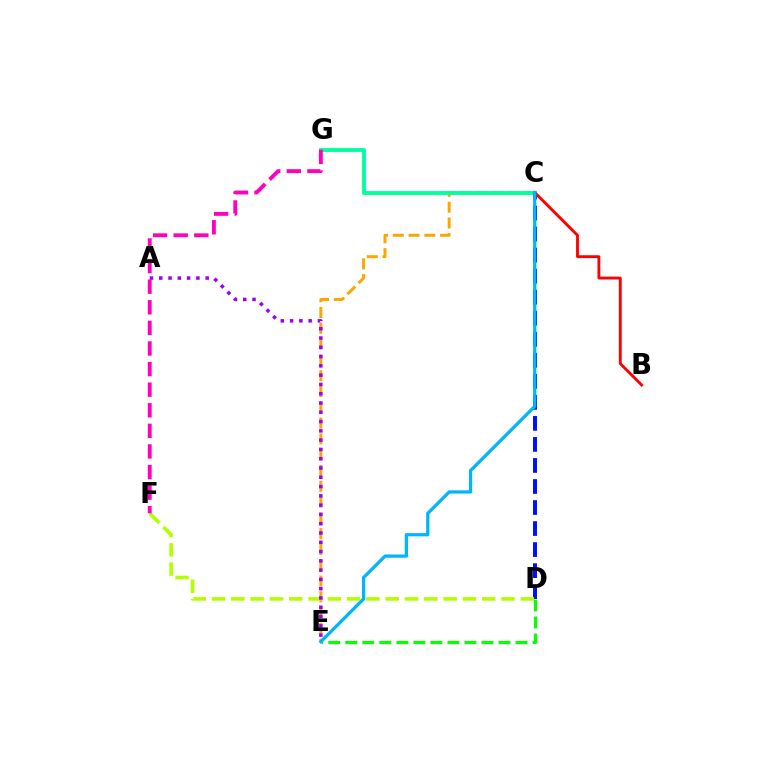{('C', 'E'): [{'color': '#ffa500', 'line_style': 'dashed', 'thickness': 2.15}, {'color': '#00b5ff', 'line_style': 'solid', 'thickness': 2.34}], ('C', 'G'): [{'color': '#00ff9d', 'line_style': 'solid', 'thickness': 2.77}], ('C', 'D'): [{'color': '#0010ff', 'line_style': 'dashed', 'thickness': 2.86}], ('D', 'F'): [{'color': '#b3ff00', 'line_style': 'dashed', 'thickness': 2.62}], ('F', 'G'): [{'color': '#ff00bd', 'line_style': 'dashed', 'thickness': 2.8}], ('B', 'C'): [{'color': '#ff0000', 'line_style': 'solid', 'thickness': 2.06}], ('D', 'E'): [{'color': '#08ff00', 'line_style': 'dashed', 'thickness': 2.31}], ('A', 'E'): [{'color': '#9b00ff', 'line_style': 'dotted', 'thickness': 2.52}]}